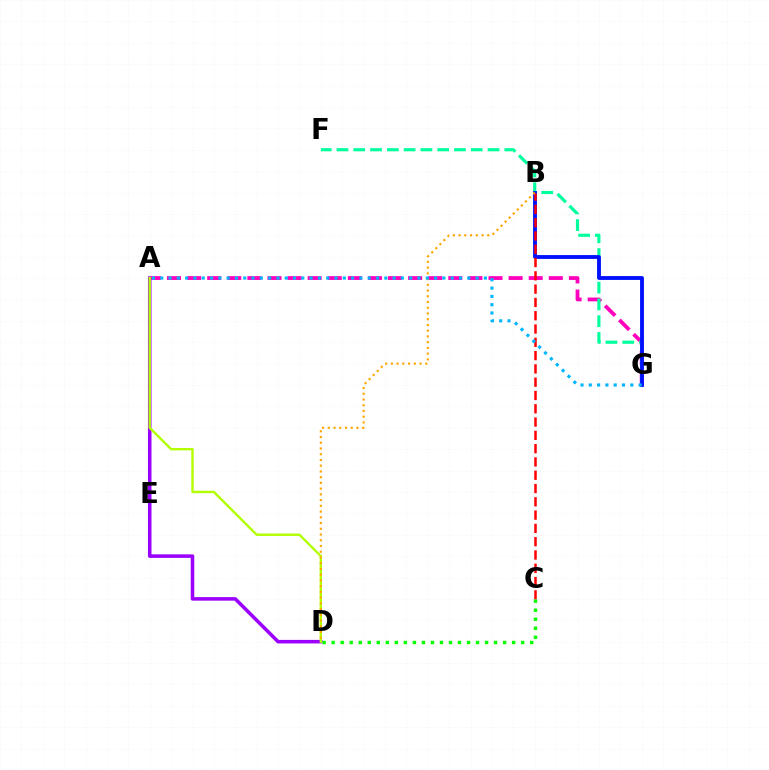{('A', 'D'): [{'color': '#9b00ff', 'line_style': 'solid', 'thickness': 2.55}, {'color': '#b3ff00', 'line_style': 'solid', 'thickness': 1.73}], ('A', 'G'): [{'color': '#ff00bd', 'line_style': 'dashed', 'thickness': 2.73}, {'color': '#00b5ff', 'line_style': 'dotted', 'thickness': 2.25}], ('F', 'G'): [{'color': '#00ff9d', 'line_style': 'dashed', 'thickness': 2.28}], ('B', 'G'): [{'color': '#0010ff', 'line_style': 'solid', 'thickness': 2.78}], ('B', 'C'): [{'color': '#ff0000', 'line_style': 'dashed', 'thickness': 1.81}], ('C', 'D'): [{'color': '#08ff00', 'line_style': 'dotted', 'thickness': 2.45}], ('B', 'D'): [{'color': '#ffa500', 'line_style': 'dotted', 'thickness': 1.56}]}